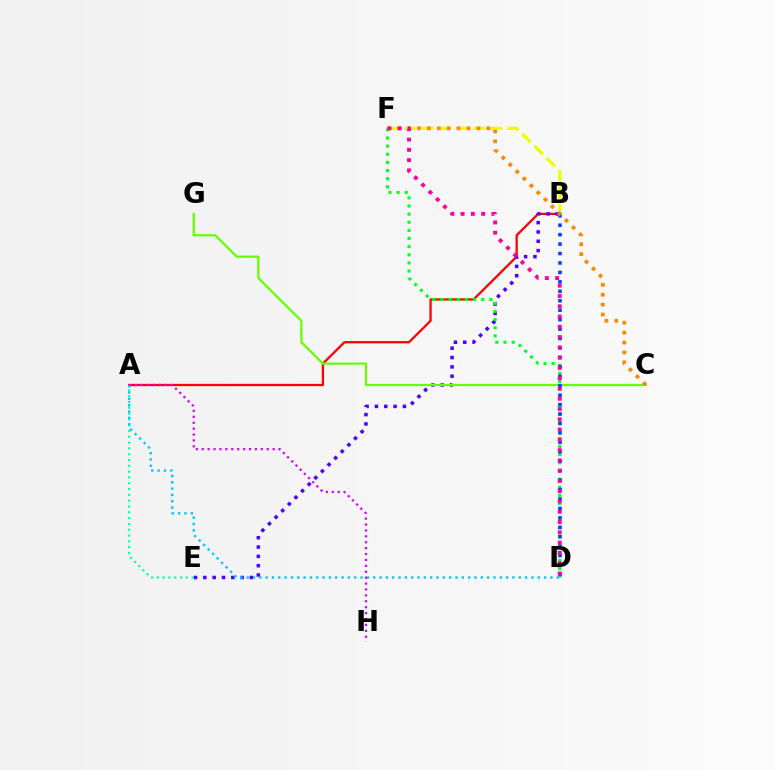{('B', 'F'): [{'color': '#eeff00', 'line_style': 'dashed', 'thickness': 2.33}], ('A', 'B'): [{'color': '#ff0000', 'line_style': 'solid', 'thickness': 1.64}], ('B', 'E'): [{'color': '#4f00ff', 'line_style': 'dotted', 'thickness': 2.53}], ('C', 'G'): [{'color': '#66ff00', 'line_style': 'solid', 'thickness': 1.61}], ('D', 'F'): [{'color': '#00ff27', 'line_style': 'dotted', 'thickness': 2.21}, {'color': '#ff00a0', 'line_style': 'dotted', 'thickness': 2.79}], ('B', 'D'): [{'color': '#003fff', 'line_style': 'dotted', 'thickness': 2.56}], ('A', 'E'): [{'color': '#00ffaf', 'line_style': 'dotted', 'thickness': 1.58}], ('A', 'D'): [{'color': '#00c7ff', 'line_style': 'dotted', 'thickness': 1.72}], ('A', 'H'): [{'color': '#d600ff', 'line_style': 'dotted', 'thickness': 1.61}], ('C', 'F'): [{'color': '#ff8800', 'line_style': 'dotted', 'thickness': 2.69}]}